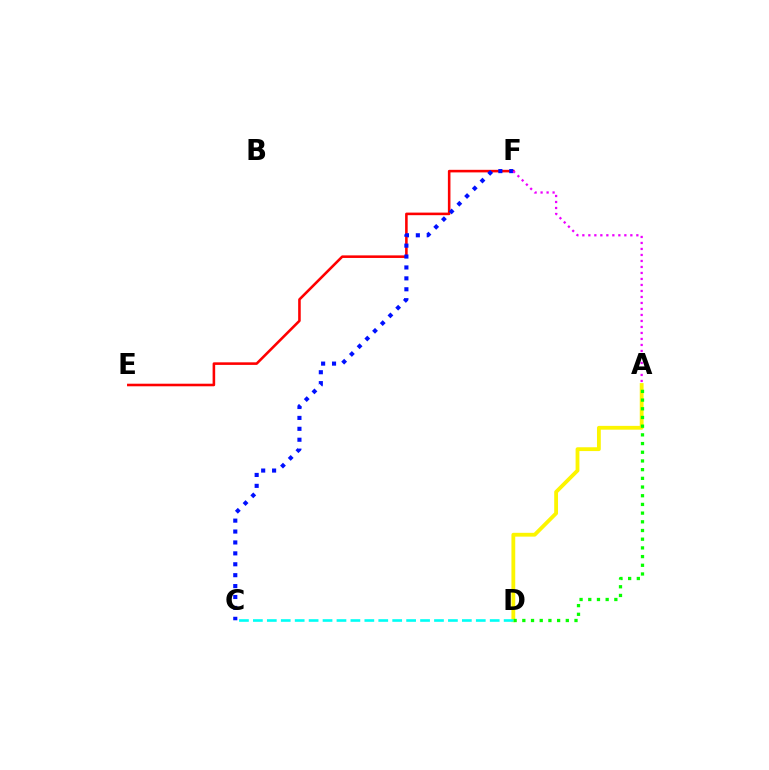{('E', 'F'): [{'color': '#ff0000', 'line_style': 'solid', 'thickness': 1.85}], ('C', 'F'): [{'color': '#0010ff', 'line_style': 'dotted', 'thickness': 2.96}], ('A', 'D'): [{'color': '#fcf500', 'line_style': 'solid', 'thickness': 2.74}, {'color': '#08ff00', 'line_style': 'dotted', 'thickness': 2.36}], ('C', 'D'): [{'color': '#00fff6', 'line_style': 'dashed', 'thickness': 1.89}], ('A', 'F'): [{'color': '#ee00ff', 'line_style': 'dotted', 'thickness': 1.63}]}